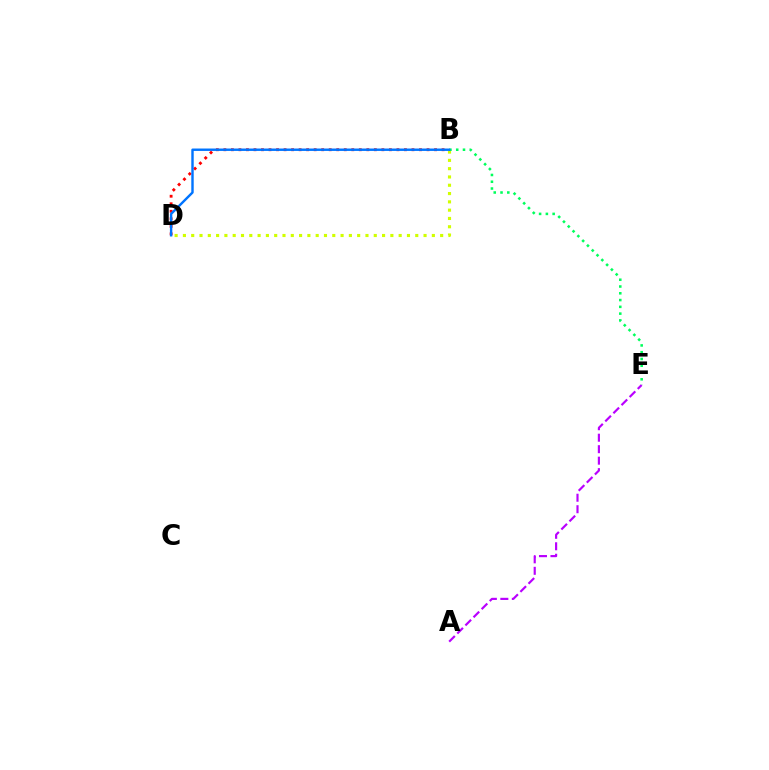{('B', 'D'): [{'color': '#ff0000', 'line_style': 'dotted', 'thickness': 2.04}, {'color': '#d1ff00', 'line_style': 'dotted', 'thickness': 2.25}, {'color': '#0074ff', 'line_style': 'solid', 'thickness': 1.74}], ('B', 'E'): [{'color': '#00ff5c', 'line_style': 'dotted', 'thickness': 1.84}], ('A', 'E'): [{'color': '#b900ff', 'line_style': 'dashed', 'thickness': 1.56}]}